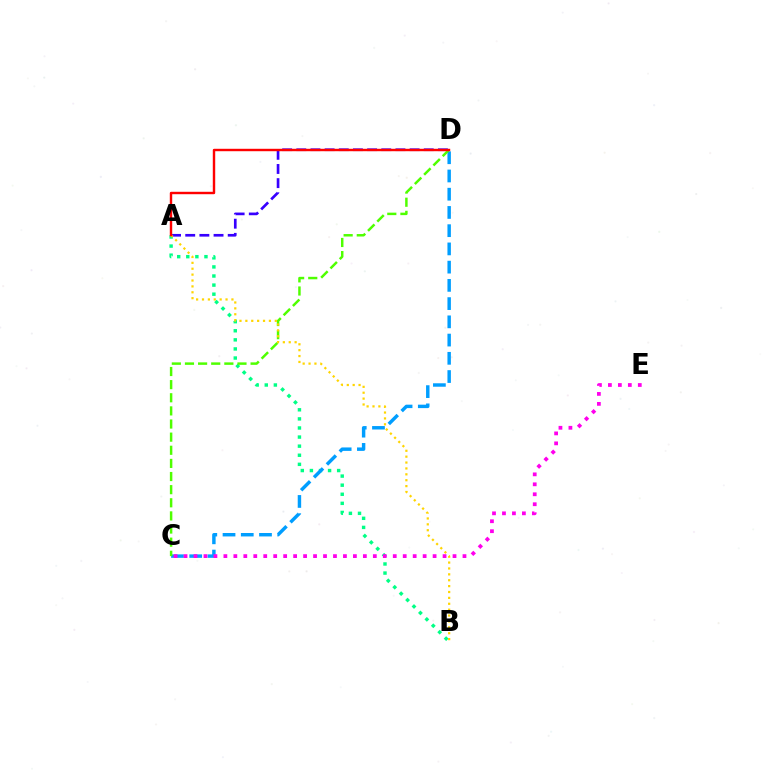{('A', 'B'): [{'color': '#00ff86', 'line_style': 'dotted', 'thickness': 2.47}, {'color': '#ffd500', 'line_style': 'dotted', 'thickness': 1.6}], ('A', 'D'): [{'color': '#3700ff', 'line_style': 'dashed', 'thickness': 1.92}, {'color': '#ff0000', 'line_style': 'solid', 'thickness': 1.74}], ('C', 'D'): [{'color': '#009eff', 'line_style': 'dashed', 'thickness': 2.48}, {'color': '#4fff00', 'line_style': 'dashed', 'thickness': 1.78}], ('C', 'E'): [{'color': '#ff00ed', 'line_style': 'dotted', 'thickness': 2.71}]}